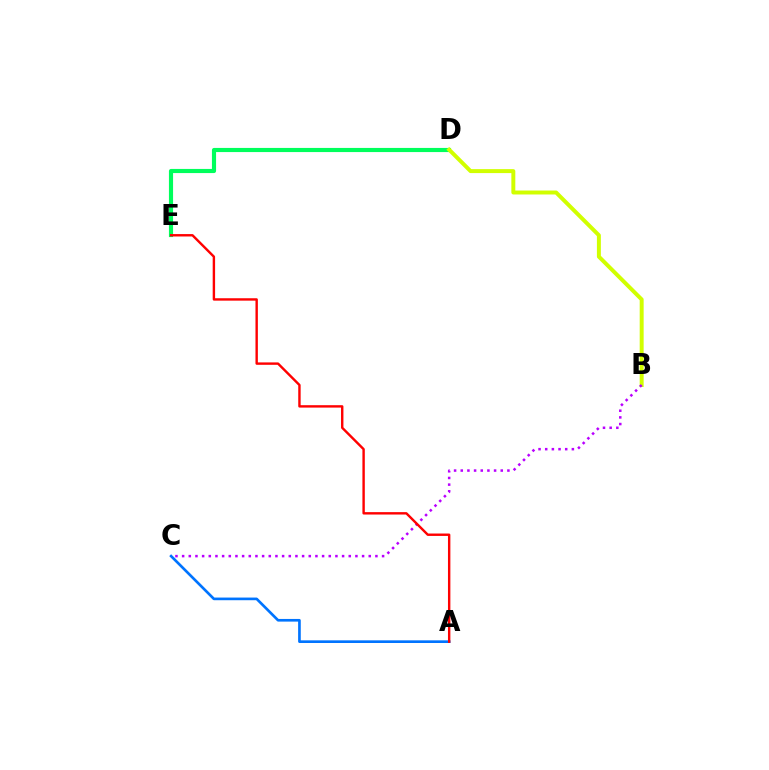{('D', 'E'): [{'color': '#00ff5c', 'line_style': 'solid', 'thickness': 2.98}], ('A', 'C'): [{'color': '#0074ff', 'line_style': 'solid', 'thickness': 1.92}], ('B', 'D'): [{'color': '#d1ff00', 'line_style': 'solid', 'thickness': 2.85}], ('B', 'C'): [{'color': '#b900ff', 'line_style': 'dotted', 'thickness': 1.81}], ('A', 'E'): [{'color': '#ff0000', 'line_style': 'solid', 'thickness': 1.73}]}